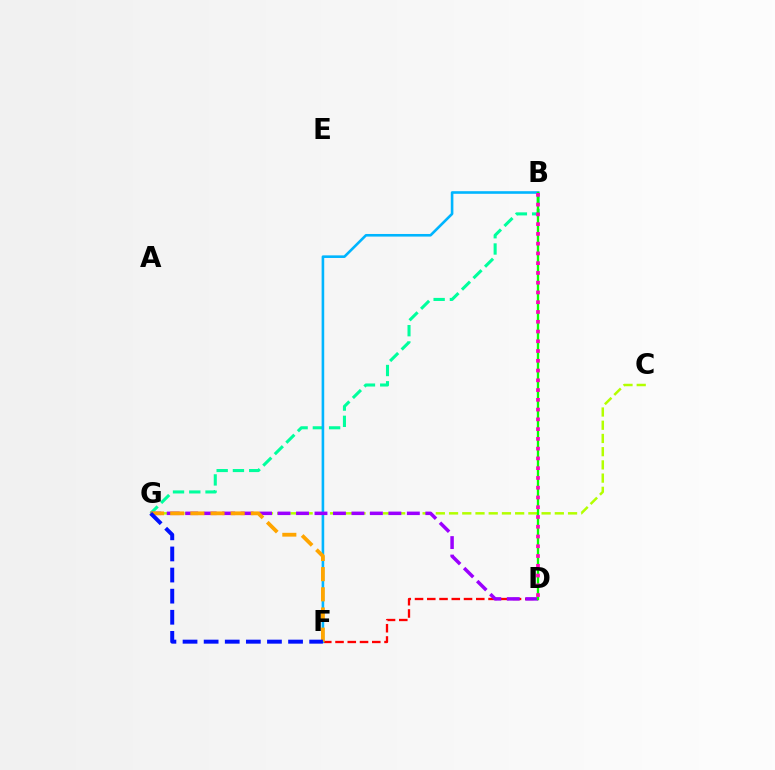{('D', 'F'): [{'color': '#ff0000', 'line_style': 'dashed', 'thickness': 1.66}], ('B', 'G'): [{'color': '#00ff9d', 'line_style': 'dashed', 'thickness': 2.21}], ('C', 'G'): [{'color': '#b3ff00', 'line_style': 'dashed', 'thickness': 1.8}], ('B', 'F'): [{'color': '#00b5ff', 'line_style': 'solid', 'thickness': 1.88}], ('D', 'G'): [{'color': '#9b00ff', 'line_style': 'dashed', 'thickness': 2.51}], ('B', 'D'): [{'color': '#08ff00', 'line_style': 'solid', 'thickness': 1.68}, {'color': '#ff00bd', 'line_style': 'dotted', 'thickness': 2.65}], ('F', 'G'): [{'color': '#ffa500', 'line_style': 'dashed', 'thickness': 2.74}, {'color': '#0010ff', 'line_style': 'dashed', 'thickness': 2.87}]}